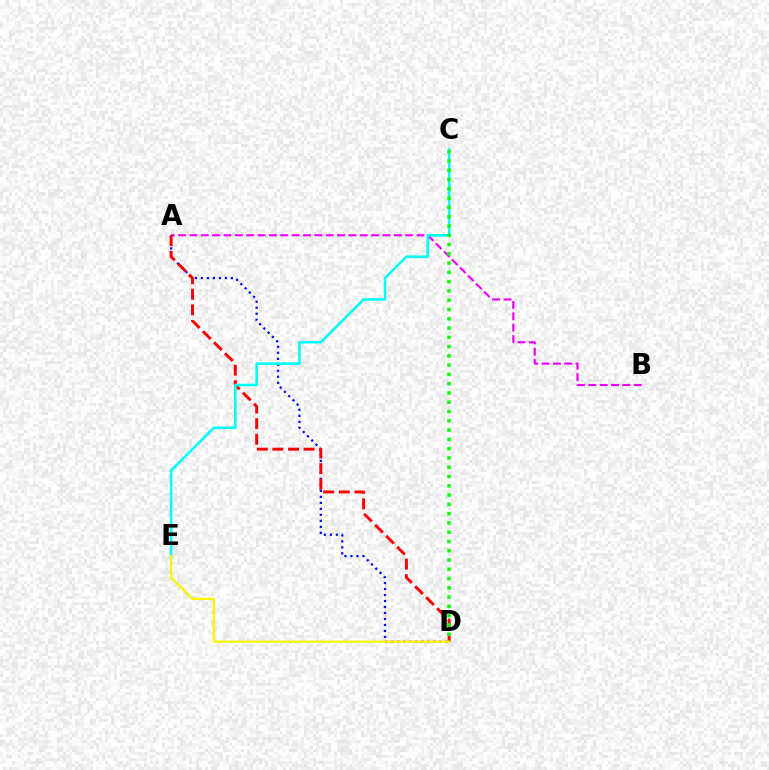{('A', 'B'): [{'color': '#ee00ff', 'line_style': 'dashed', 'thickness': 1.54}], ('A', 'D'): [{'color': '#0010ff', 'line_style': 'dotted', 'thickness': 1.63}, {'color': '#ff0000', 'line_style': 'dashed', 'thickness': 2.12}], ('C', 'E'): [{'color': '#00fff6', 'line_style': 'solid', 'thickness': 1.84}], ('D', 'E'): [{'color': '#fcf500', 'line_style': 'solid', 'thickness': 1.63}], ('C', 'D'): [{'color': '#08ff00', 'line_style': 'dotted', 'thickness': 2.52}]}